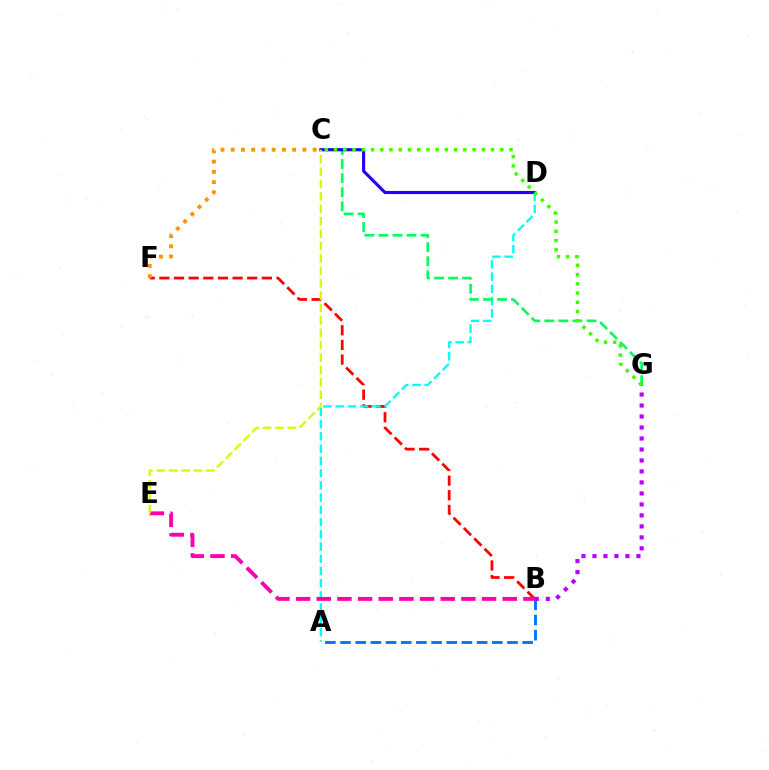{('B', 'F'): [{'color': '#ff0000', 'line_style': 'dashed', 'thickness': 1.99}], ('A', 'D'): [{'color': '#00fff6', 'line_style': 'dashed', 'thickness': 1.66}], ('C', 'F'): [{'color': '#ff9400', 'line_style': 'dotted', 'thickness': 2.78}], ('C', 'G'): [{'color': '#00ff5c', 'line_style': 'dashed', 'thickness': 1.91}, {'color': '#3dff00', 'line_style': 'dotted', 'thickness': 2.51}], ('A', 'B'): [{'color': '#0074ff', 'line_style': 'dashed', 'thickness': 2.06}], ('B', 'E'): [{'color': '#ff00ac', 'line_style': 'dashed', 'thickness': 2.81}], ('B', 'G'): [{'color': '#b900ff', 'line_style': 'dotted', 'thickness': 2.99}], ('C', 'D'): [{'color': '#2500ff', 'line_style': 'solid', 'thickness': 2.26}], ('C', 'E'): [{'color': '#d1ff00', 'line_style': 'dashed', 'thickness': 1.68}]}